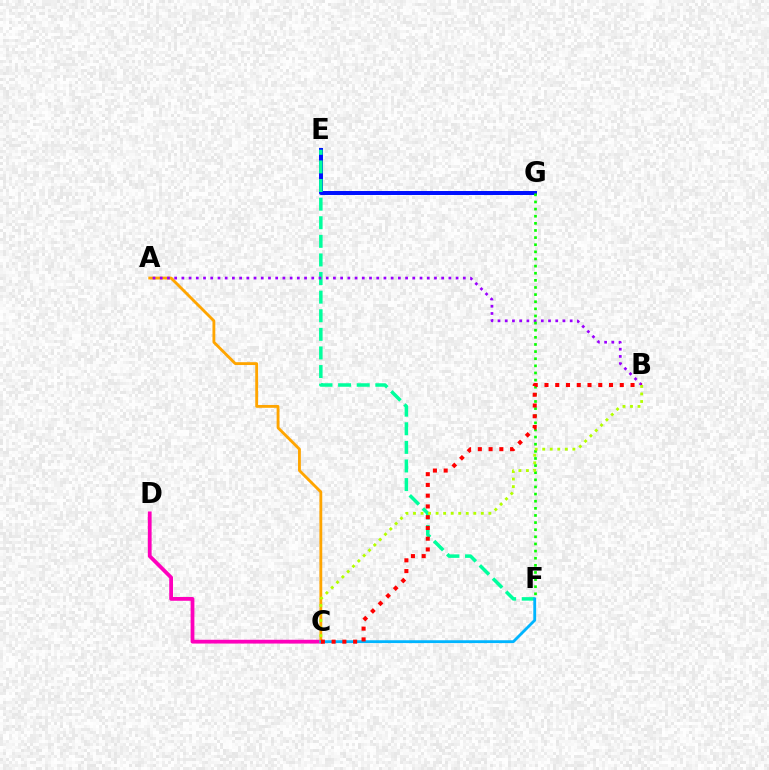{('C', 'D'): [{'color': '#ff00bd', 'line_style': 'solid', 'thickness': 2.72}], ('E', 'G'): [{'color': '#0010ff', 'line_style': 'solid', 'thickness': 2.86}], ('E', 'F'): [{'color': '#00ff9d', 'line_style': 'dashed', 'thickness': 2.53}], ('A', 'C'): [{'color': '#ffa500', 'line_style': 'solid', 'thickness': 2.04}], ('C', 'F'): [{'color': '#00b5ff', 'line_style': 'solid', 'thickness': 2.04}], ('A', 'B'): [{'color': '#9b00ff', 'line_style': 'dotted', 'thickness': 1.96}], ('F', 'G'): [{'color': '#08ff00', 'line_style': 'dotted', 'thickness': 1.94}], ('B', 'C'): [{'color': '#ff0000', 'line_style': 'dotted', 'thickness': 2.92}, {'color': '#b3ff00', 'line_style': 'dotted', 'thickness': 2.05}]}